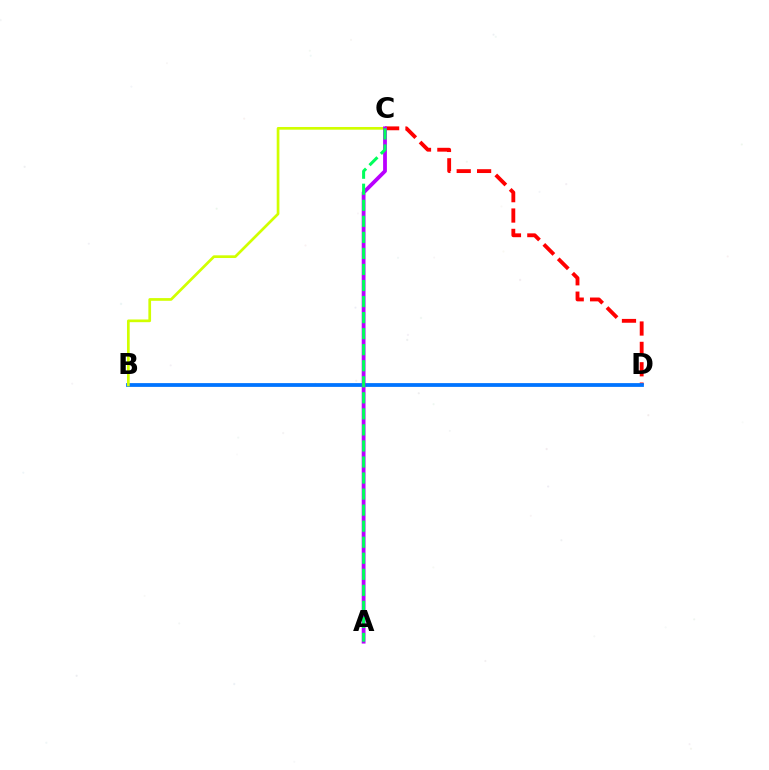{('C', 'D'): [{'color': '#ff0000', 'line_style': 'dashed', 'thickness': 2.77}], ('B', 'D'): [{'color': '#0074ff', 'line_style': 'solid', 'thickness': 2.72}], ('B', 'C'): [{'color': '#d1ff00', 'line_style': 'solid', 'thickness': 1.95}], ('A', 'C'): [{'color': '#b900ff', 'line_style': 'solid', 'thickness': 2.72}, {'color': '#00ff5c', 'line_style': 'dashed', 'thickness': 2.18}]}